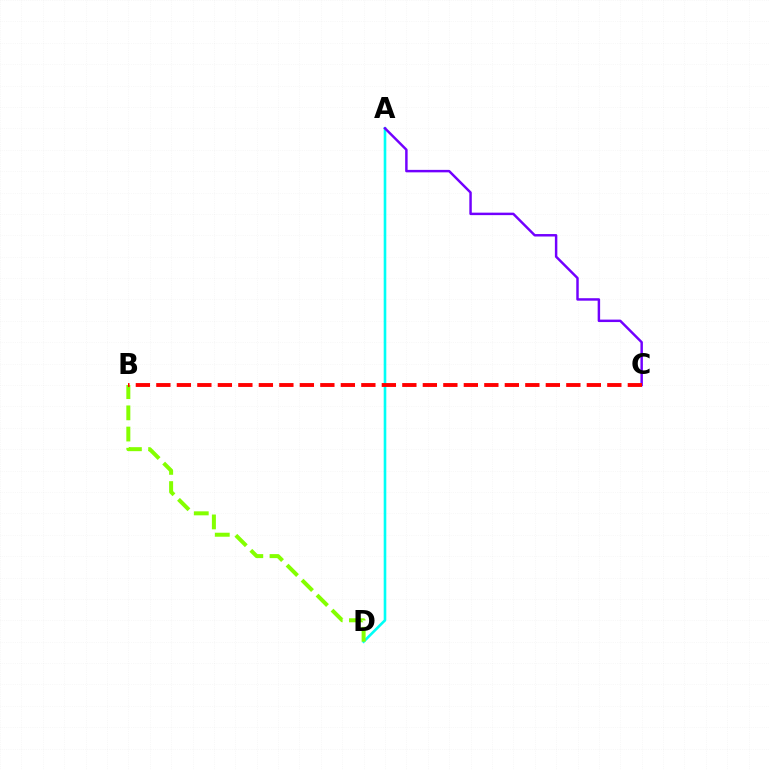{('A', 'D'): [{'color': '#00fff6', 'line_style': 'solid', 'thickness': 1.89}], ('B', 'D'): [{'color': '#84ff00', 'line_style': 'dashed', 'thickness': 2.88}], ('A', 'C'): [{'color': '#7200ff', 'line_style': 'solid', 'thickness': 1.77}], ('B', 'C'): [{'color': '#ff0000', 'line_style': 'dashed', 'thickness': 2.78}]}